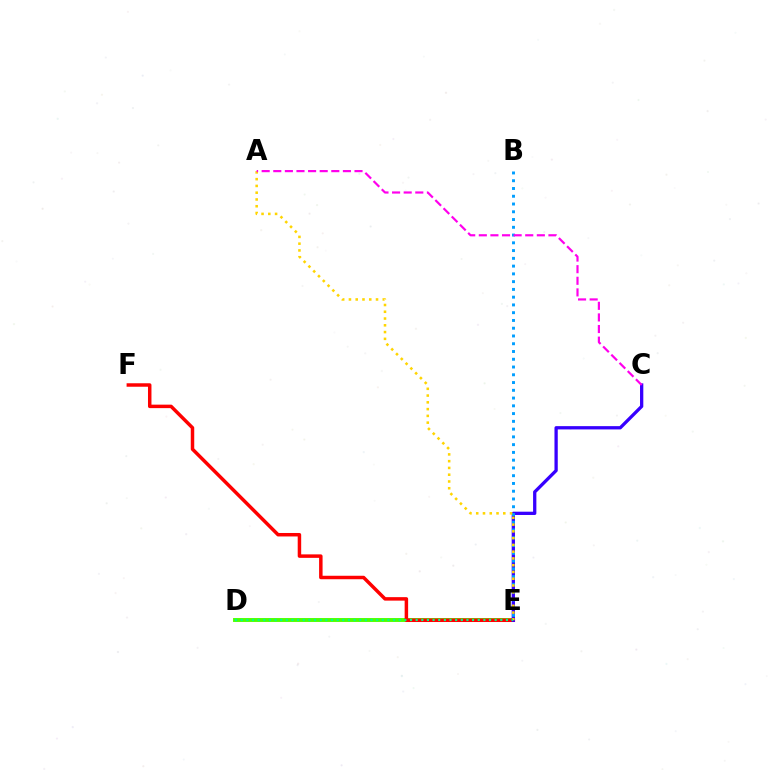{('D', 'E'): [{'color': '#4fff00', 'line_style': 'solid', 'thickness': 2.82}, {'color': '#00ff86', 'line_style': 'dotted', 'thickness': 1.53}], ('E', 'F'): [{'color': '#ff0000', 'line_style': 'solid', 'thickness': 2.5}], ('C', 'E'): [{'color': '#3700ff', 'line_style': 'solid', 'thickness': 2.37}], ('B', 'E'): [{'color': '#009eff', 'line_style': 'dotted', 'thickness': 2.11}], ('A', 'E'): [{'color': '#ffd500', 'line_style': 'dotted', 'thickness': 1.84}], ('A', 'C'): [{'color': '#ff00ed', 'line_style': 'dashed', 'thickness': 1.58}]}